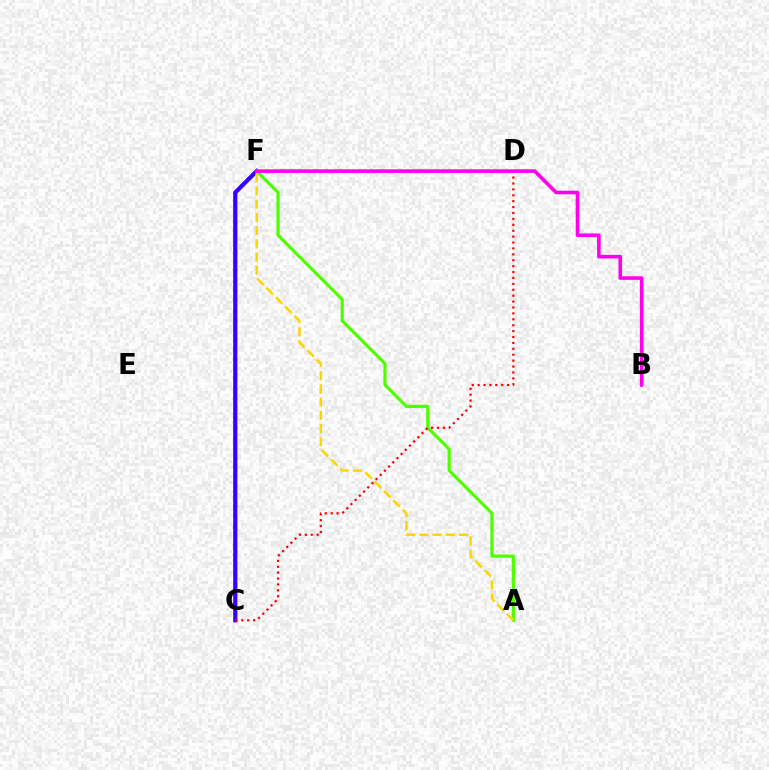{('C', 'F'): [{'color': '#009eff', 'line_style': 'dotted', 'thickness': 2.65}, {'color': '#00ff86', 'line_style': 'dashed', 'thickness': 2.21}, {'color': '#3700ff', 'line_style': 'solid', 'thickness': 2.99}], ('A', 'F'): [{'color': '#4fff00', 'line_style': 'solid', 'thickness': 2.29}, {'color': '#ffd500', 'line_style': 'dashed', 'thickness': 1.79}], ('C', 'D'): [{'color': '#ff0000', 'line_style': 'dotted', 'thickness': 1.6}], ('B', 'F'): [{'color': '#ff00ed', 'line_style': 'solid', 'thickness': 2.59}]}